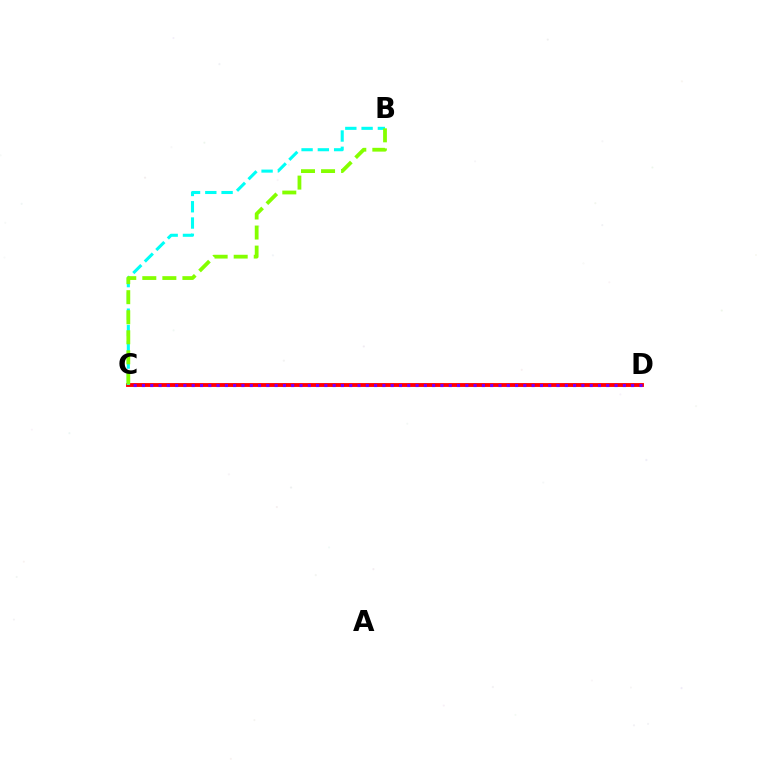{('C', 'D'): [{'color': '#ff0000', 'line_style': 'solid', 'thickness': 2.78}, {'color': '#7200ff', 'line_style': 'dotted', 'thickness': 2.25}], ('B', 'C'): [{'color': '#00fff6', 'line_style': 'dashed', 'thickness': 2.21}, {'color': '#84ff00', 'line_style': 'dashed', 'thickness': 2.72}]}